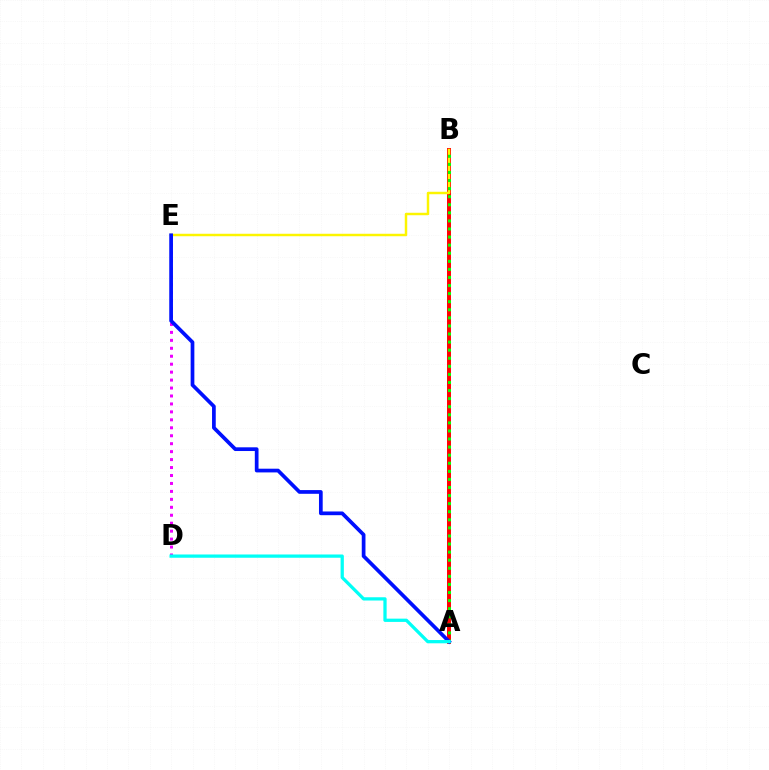{('A', 'B'): [{'color': '#ff0000', 'line_style': 'solid', 'thickness': 2.83}, {'color': '#08ff00', 'line_style': 'dotted', 'thickness': 2.19}], ('B', 'E'): [{'color': '#fcf500', 'line_style': 'solid', 'thickness': 1.77}], ('D', 'E'): [{'color': '#ee00ff', 'line_style': 'dotted', 'thickness': 2.16}], ('A', 'E'): [{'color': '#0010ff', 'line_style': 'solid', 'thickness': 2.67}], ('A', 'D'): [{'color': '#00fff6', 'line_style': 'solid', 'thickness': 2.35}]}